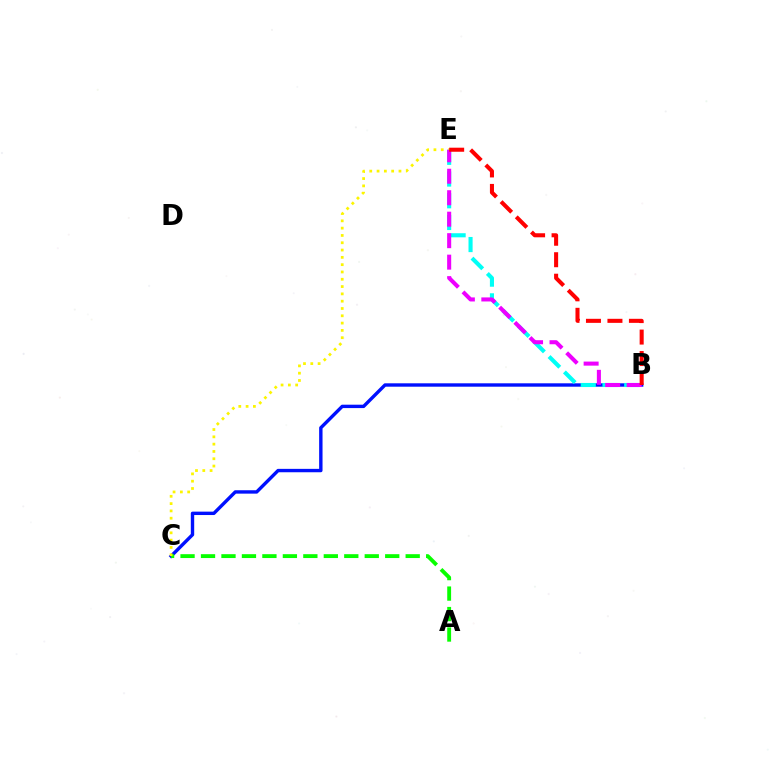{('B', 'C'): [{'color': '#0010ff', 'line_style': 'solid', 'thickness': 2.44}], ('A', 'C'): [{'color': '#08ff00', 'line_style': 'dashed', 'thickness': 2.78}], ('B', 'E'): [{'color': '#00fff6', 'line_style': 'dashed', 'thickness': 2.95}, {'color': '#ee00ff', 'line_style': 'dashed', 'thickness': 2.92}, {'color': '#ff0000', 'line_style': 'dashed', 'thickness': 2.92}], ('C', 'E'): [{'color': '#fcf500', 'line_style': 'dotted', 'thickness': 1.98}]}